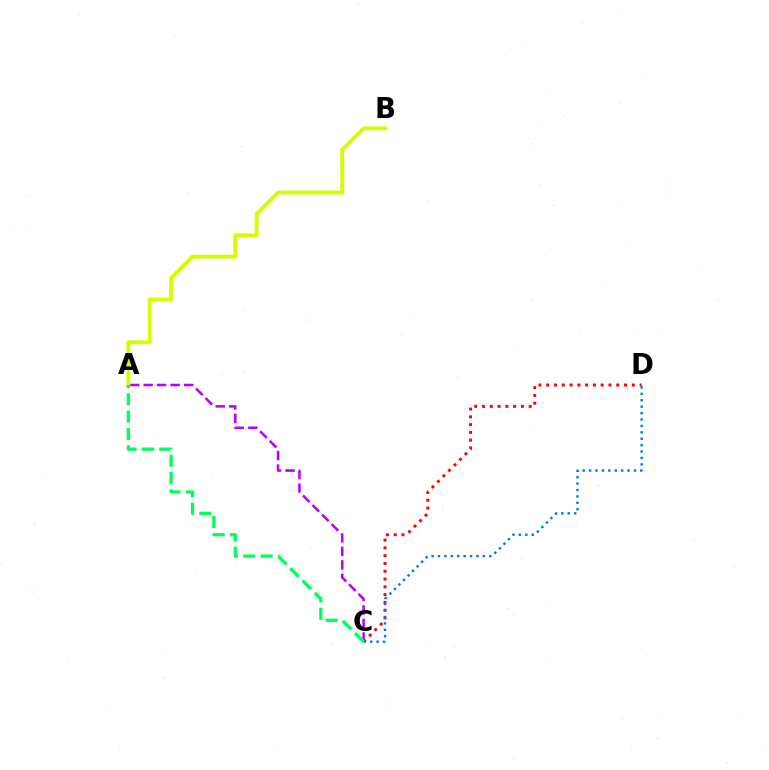{('C', 'D'): [{'color': '#ff0000', 'line_style': 'dotted', 'thickness': 2.11}, {'color': '#0074ff', 'line_style': 'dotted', 'thickness': 1.74}], ('A', 'C'): [{'color': '#b900ff', 'line_style': 'dashed', 'thickness': 1.83}, {'color': '#00ff5c', 'line_style': 'dashed', 'thickness': 2.36}], ('A', 'B'): [{'color': '#d1ff00', 'line_style': 'solid', 'thickness': 2.8}]}